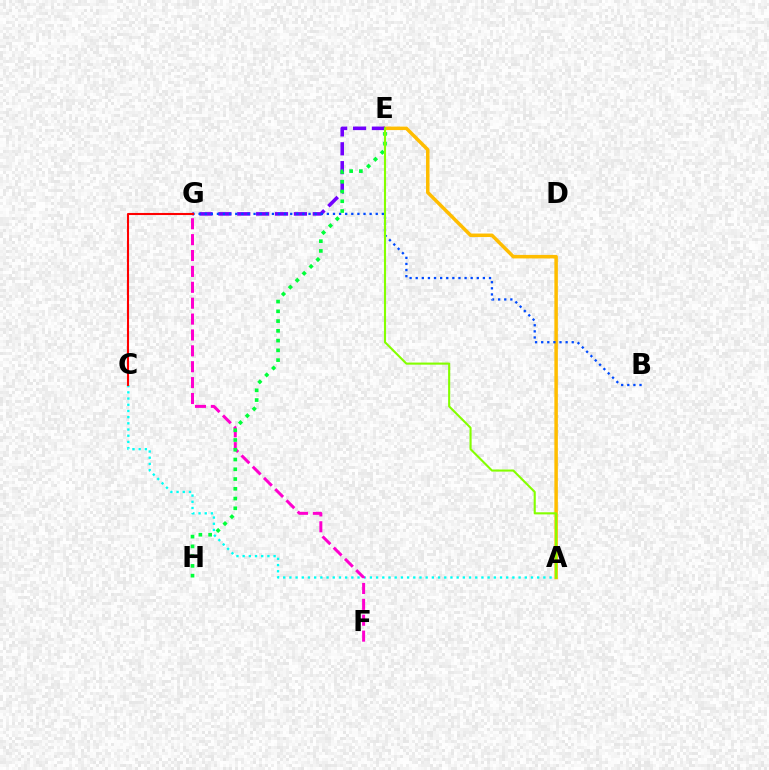{('A', 'C'): [{'color': '#00fff6', 'line_style': 'dotted', 'thickness': 1.68}], ('F', 'G'): [{'color': '#ff00cf', 'line_style': 'dashed', 'thickness': 2.16}], ('A', 'E'): [{'color': '#ffbd00', 'line_style': 'solid', 'thickness': 2.52}, {'color': '#84ff00', 'line_style': 'solid', 'thickness': 1.52}], ('E', 'G'): [{'color': '#7200ff', 'line_style': 'dashed', 'thickness': 2.56}], ('B', 'G'): [{'color': '#004bff', 'line_style': 'dotted', 'thickness': 1.66}], ('E', 'H'): [{'color': '#00ff39', 'line_style': 'dotted', 'thickness': 2.65}], ('C', 'G'): [{'color': '#ff0000', 'line_style': 'solid', 'thickness': 1.5}]}